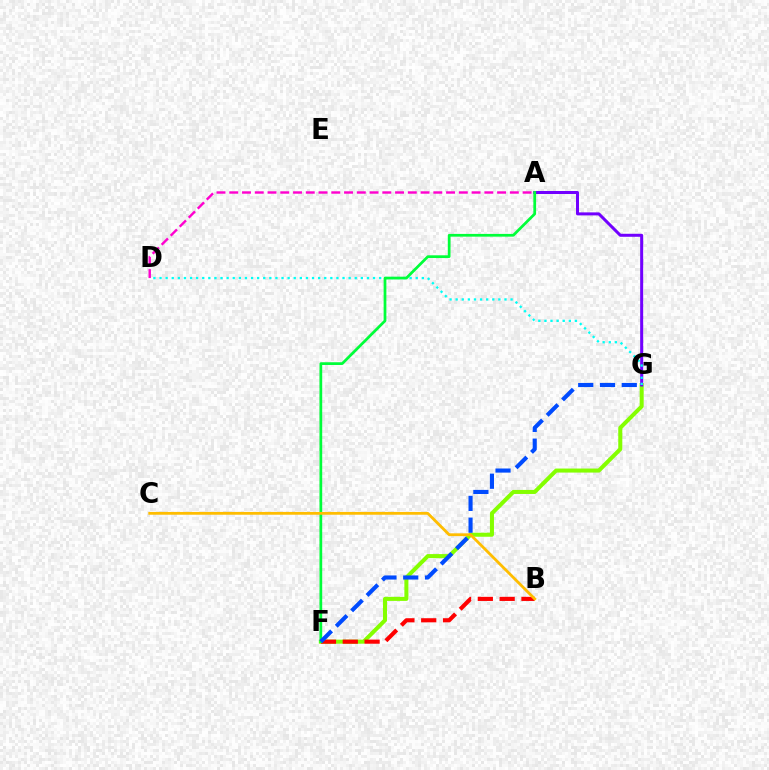{('F', 'G'): [{'color': '#84ff00', 'line_style': 'solid', 'thickness': 2.91}, {'color': '#004bff', 'line_style': 'dashed', 'thickness': 2.96}], ('A', 'G'): [{'color': '#7200ff', 'line_style': 'solid', 'thickness': 2.17}], ('D', 'G'): [{'color': '#00fff6', 'line_style': 'dotted', 'thickness': 1.66}], ('B', 'F'): [{'color': '#ff0000', 'line_style': 'dashed', 'thickness': 2.96}], ('A', 'F'): [{'color': '#00ff39', 'line_style': 'solid', 'thickness': 1.97}], ('B', 'C'): [{'color': '#ffbd00', 'line_style': 'solid', 'thickness': 2.01}], ('A', 'D'): [{'color': '#ff00cf', 'line_style': 'dashed', 'thickness': 1.73}]}